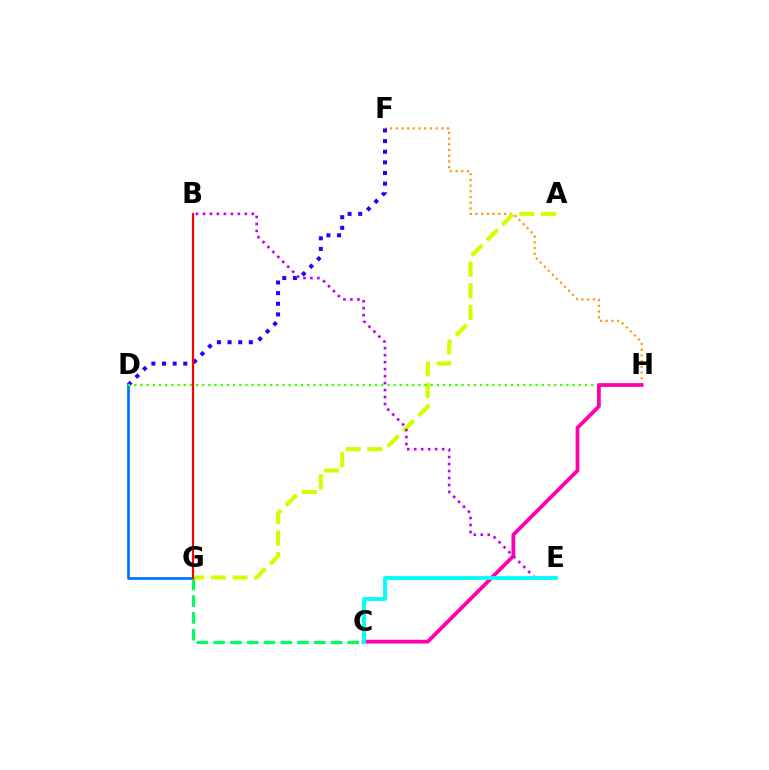{('D', 'G'): [{'color': '#0074ff', 'line_style': 'solid', 'thickness': 1.96}], ('F', 'H'): [{'color': '#ff9400', 'line_style': 'dotted', 'thickness': 1.55}], ('A', 'G'): [{'color': '#d1ff00', 'line_style': 'dashed', 'thickness': 2.94}], ('C', 'G'): [{'color': '#00ff5c', 'line_style': 'dashed', 'thickness': 2.28}], ('D', 'F'): [{'color': '#2500ff', 'line_style': 'dotted', 'thickness': 2.89}], ('D', 'H'): [{'color': '#3dff00', 'line_style': 'dotted', 'thickness': 1.68}], ('C', 'H'): [{'color': '#ff00ac', 'line_style': 'solid', 'thickness': 2.72}], ('B', 'G'): [{'color': '#ff0000', 'line_style': 'solid', 'thickness': 1.57}], ('B', 'E'): [{'color': '#b900ff', 'line_style': 'dotted', 'thickness': 1.9}], ('C', 'E'): [{'color': '#00fff6', 'line_style': 'solid', 'thickness': 2.76}]}